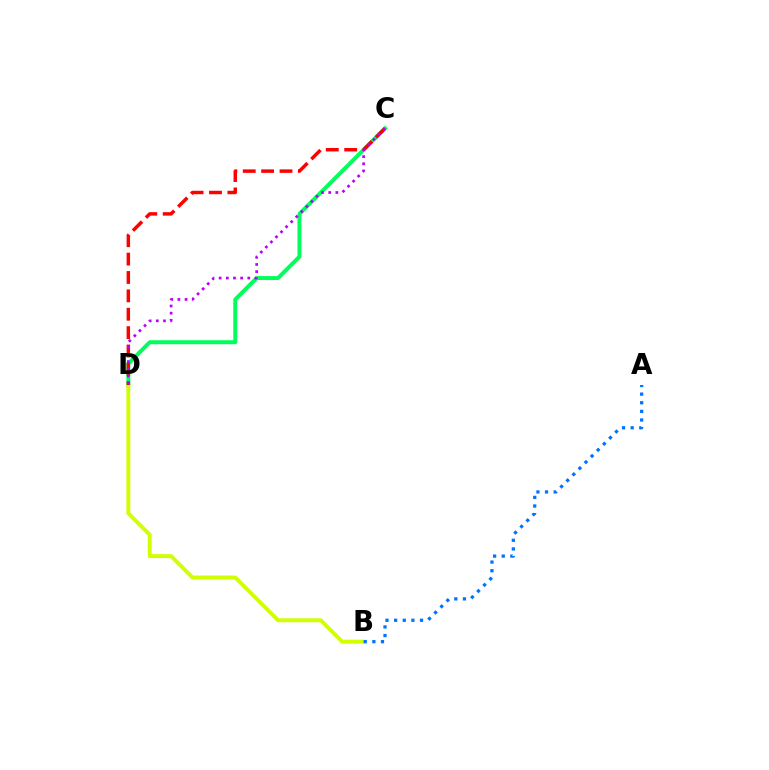{('C', 'D'): [{'color': '#00ff5c', 'line_style': 'solid', 'thickness': 2.86}, {'color': '#ff0000', 'line_style': 'dashed', 'thickness': 2.5}, {'color': '#b900ff', 'line_style': 'dotted', 'thickness': 1.95}], ('B', 'D'): [{'color': '#d1ff00', 'line_style': 'solid', 'thickness': 2.82}], ('A', 'B'): [{'color': '#0074ff', 'line_style': 'dotted', 'thickness': 2.34}]}